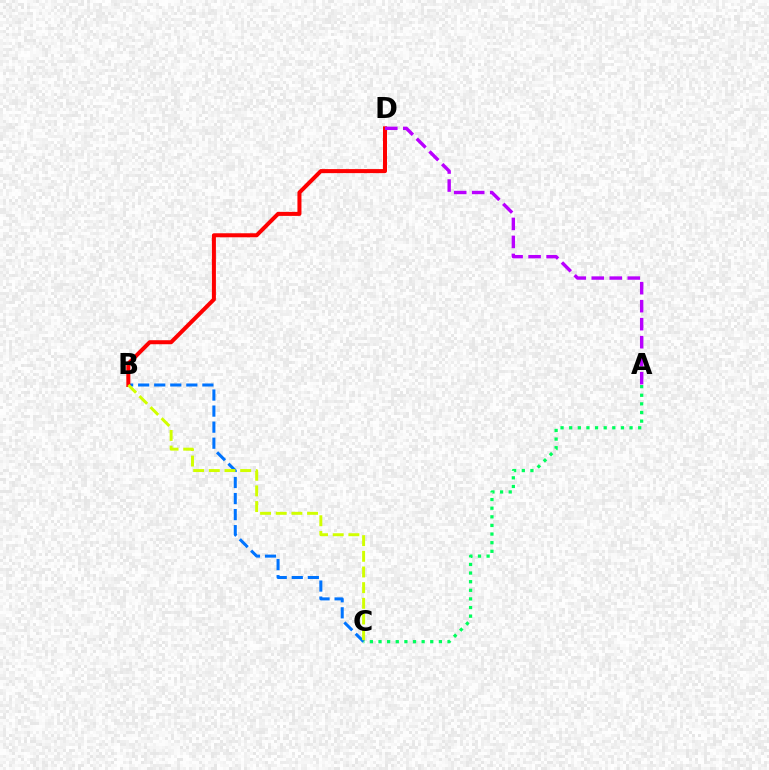{('B', 'C'): [{'color': '#0074ff', 'line_style': 'dashed', 'thickness': 2.18}, {'color': '#d1ff00', 'line_style': 'dashed', 'thickness': 2.13}], ('A', 'C'): [{'color': '#00ff5c', 'line_style': 'dotted', 'thickness': 2.34}], ('B', 'D'): [{'color': '#ff0000', 'line_style': 'solid', 'thickness': 2.9}], ('A', 'D'): [{'color': '#b900ff', 'line_style': 'dashed', 'thickness': 2.45}]}